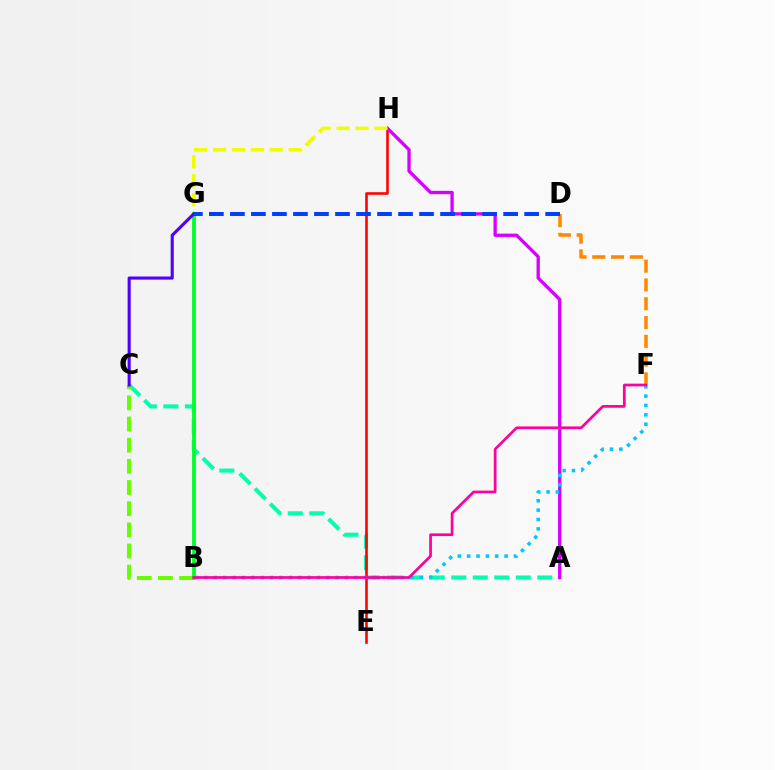{('D', 'F'): [{'color': '#ff8800', 'line_style': 'dashed', 'thickness': 2.55}], ('A', 'C'): [{'color': '#00ffaf', 'line_style': 'dashed', 'thickness': 2.92}], ('B', 'C'): [{'color': '#66ff00', 'line_style': 'dashed', 'thickness': 2.87}], ('E', 'H'): [{'color': '#ff0000', 'line_style': 'solid', 'thickness': 1.86}], ('A', 'H'): [{'color': '#d600ff', 'line_style': 'solid', 'thickness': 2.39}], ('G', 'H'): [{'color': '#eeff00', 'line_style': 'dashed', 'thickness': 2.57}], ('B', 'G'): [{'color': '#00ff27', 'line_style': 'solid', 'thickness': 2.73}], ('B', 'F'): [{'color': '#00c7ff', 'line_style': 'dotted', 'thickness': 2.54}, {'color': '#ff00a0', 'line_style': 'solid', 'thickness': 1.95}], ('C', 'G'): [{'color': '#4f00ff', 'line_style': 'solid', 'thickness': 2.23}], ('D', 'G'): [{'color': '#003fff', 'line_style': 'dashed', 'thickness': 2.86}]}